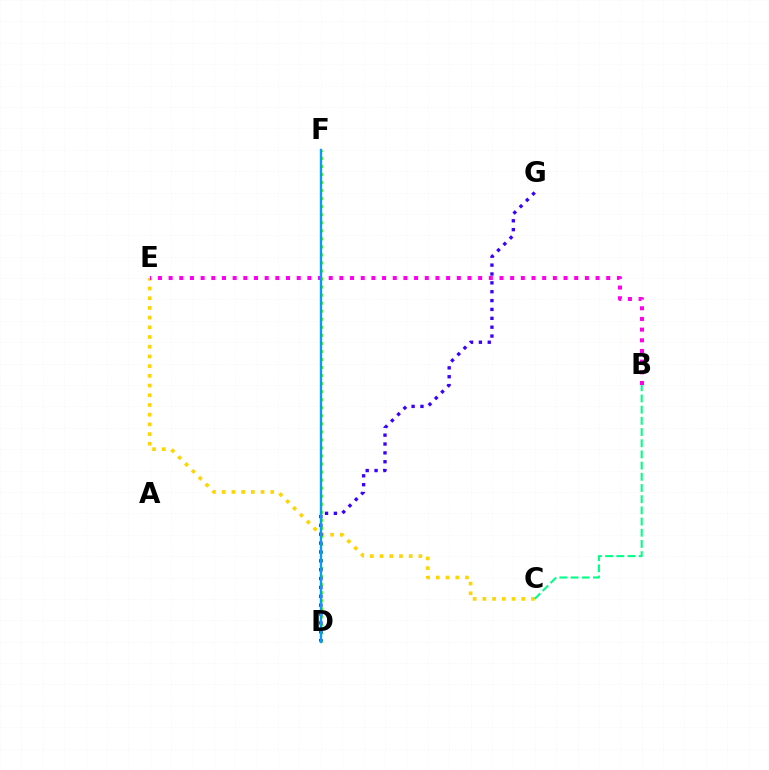{('D', 'F'): [{'color': '#ff0000', 'line_style': 'solid', 'thickness': 1.5}, {'color': '#4fff00', 'line_style': 'dotted', 'thickness': 2.19}, {'color': '#009eff', 'line_style': 'solid', 'thickness': 1.63}], ('C', 'E'): [{'color': '#ffd500', 'line_style': 'dotted', 'thickness': 2.64}], ('B', 'C'): [{'color': '#00ff86', 'line_style': 'dashed', 'thickness': 1.52}], ('B', 'E'): [{'color': '#ff00ed', 'line_style': 'dotted', 'thickness': 2.9}], ('D', 'G'): [{'color': '#3700ff', 'line_style': 'dotted', 'thickness': 2.41}]}